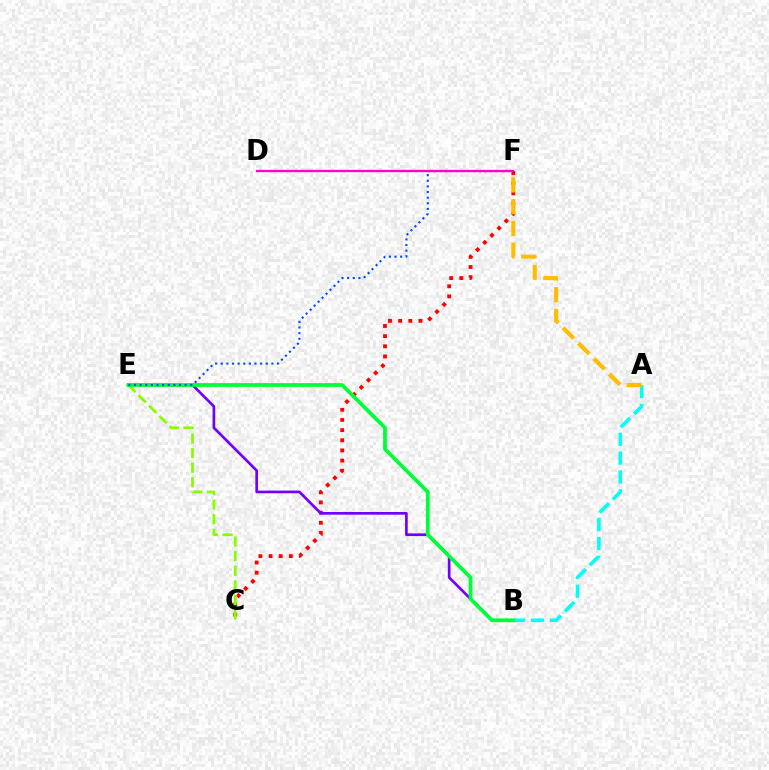{('A', 'B'): [{'color': '#00fff6', 'line_style': 'dashed', 'thickness': 2.56}], ('C', 'F'): [{'color': '#ff0000', 'line_style': 'dotted', 'thickness': 2.76}], ('A', 'F'): [{'color': '#ffbd00', 'line_style': 'dashed', 'thickness': 2.96}], ('B', 'E'): [{'color': '#7200ff', 'line_style': 'solid', 'thickness': 1.93}, {'color': '#00ff39', 'line_style': 'solid', 'thickness': 2.71}], ('C', 'E'): [{'color': '#84ff00', 'line_style': 'dashed', 'thickness': 1.98}], ('E', 'F'): [{'color': '#004bff', 'line_style': 'dotted', 'thickness': 1.53}], ('D', 'F'): [{'color': '#ff00cf', 'line_style': 'solid', 'thickness': 1.66}]}